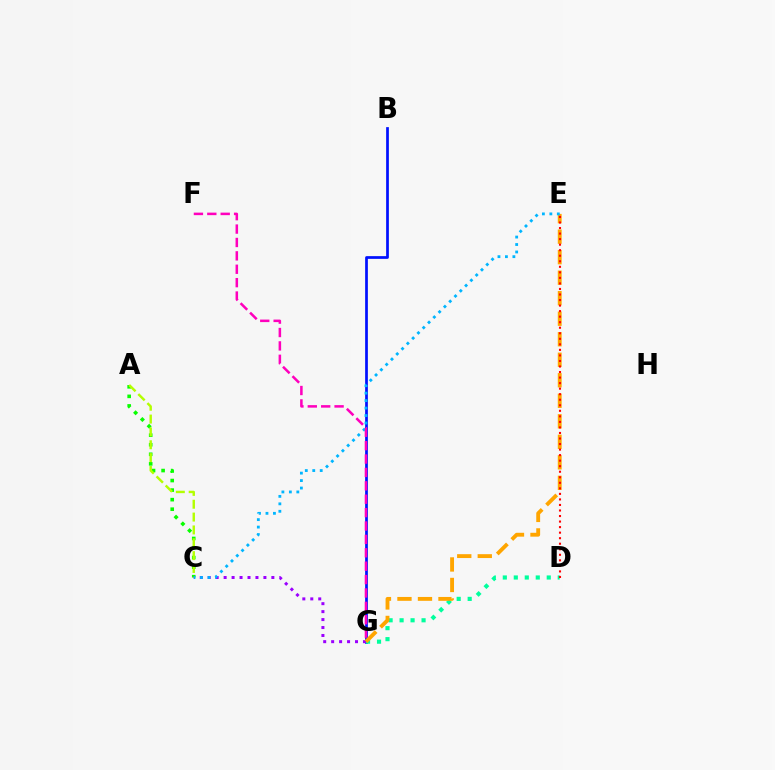{('B', 'G'): [{'color': '#0010ff', 'line_style': 'solid', 'thickness': 1.96}], ('A', 'C'): [{'color': '#08ff00', 'line_style': 'dotted', 'thickness': 2.6}, {'color': '#b3ff00', 'line_style': 'dashed', 'thickness': 1.75}], ('D', 'G'): [{'color': '#00ff9d', 'line_style': 'dotted', 'thickness': 2.99}], ('C', 'G'): [{'color': '#9b00ff', 'line_style': 'dotted', 'thickness': 2.16}], ('E', 'G'): [{'color': '#ffa500', 'line_style': 'dashed', 'thickness': 2.79}], ('C', 'E'): [{'color': '#00b5ff', 'line_style': 'dotted', 'thickness': 2.03}], ('D', 'E'): [{'color': '#ff0000', 'line_style': 'dotted', 'thickness': 1.5}], ('F', 'G'): [{'color': '#ff00bd', 'line_style': 'dashed', 'thickness': 1.82}]}